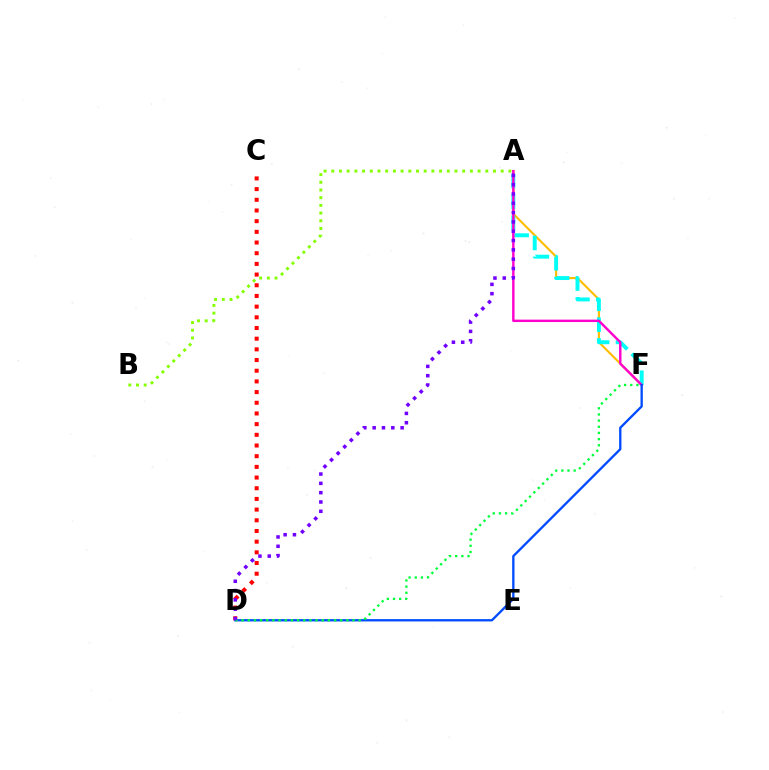{('C', 'D'): [{'color': '#ff0000', 'line_style': 'dotted', 'thickness': 2.9}], ('A', 'F'): [{'color': '#ffbd00', 'line_style': 'solid', 'thickness': 1.53}, {'color': '#00fff6', 'line_style': 'dashed', 'thickness': 2.83}, {'color': '#ff00cf', 'line_style': 'solid', 'thickness': 1.74}], ('A', 'B'): [{'color': '#84ff00', 'line_style': 'dotted', 'thickness': 2.09}], ('D', 'F'): [{'color': '#004bff', 'line_style': 'solid', 'thickness': 1.67}, {'color': '#00ff39', 'line_style': 'dotted', 'thickness': 1.67}], ('A', 'D'): [{'color': '#7200ff', 'line_style': 'dotted', 'thickness': 2.53}]}